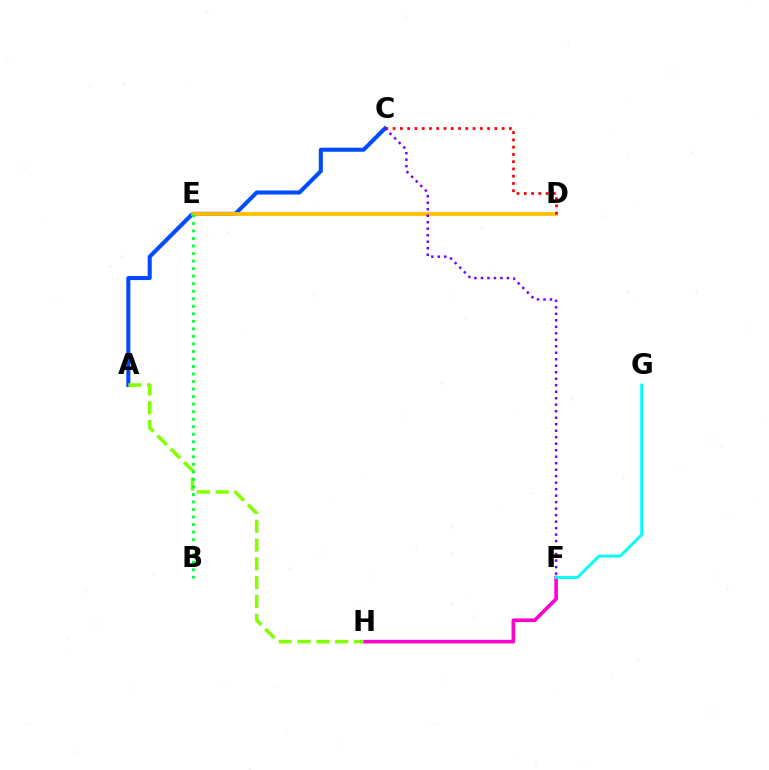{('F', 'H'): [{'color': '#ff00cf', 'line_style': 'solid', 'thickness': 2.6}], ('A', 'C'): [{'color': '#004bff', 'line_style': 'solid', 'thickness': 2.91}], ('F', 'G'): [{'color': '#00fff6', 'line_style': 'solid', 'thickness': 2.06}], ('D', 'E'): [{'color': '#ffbd00', 'line_style': 'solid', 'thickness': 2.71}], ('C', 'D'): [{'color': '#ff0000', 'line_style': 'dotted', 'thickness': 1.97}], ('A', 'H'): [{'color': '#84ff00', 'line_style': 'dashed', 'thickness': 2.55}], ('B', 'E'): [{'color': '#00ff39', 'line_style': 'dotted', 'thickness': 2.05}], ('C', 'F'): [{'color': '#7200ff', 'line_style': 'dotted', 'thickness': 1.76}]}